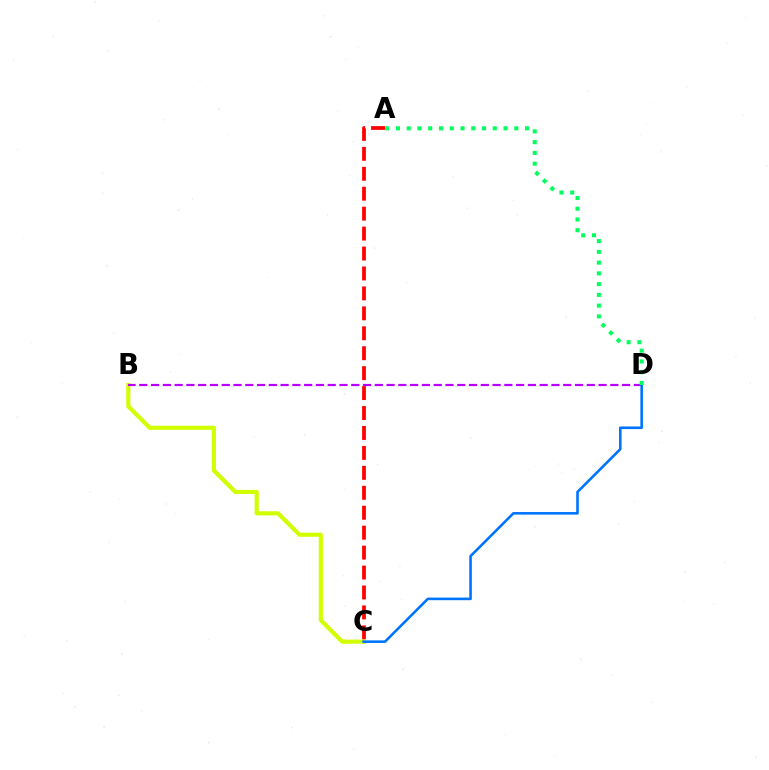{('B', 'C'): [{'color': '#d1ff00', 'line_style': 'solid', 'thickness': 2.99}], ('B', 'D'): [{'color': '#b900ff', 'line_style': 'dashed', 'thickness': 1.6}], ('A', 'C'): [{'color': '#ff0000', 'line_style': 'dashed', 'thickness': 2.71}], ('C', 'D'): [{'color': '#0074ff', 'line_style': 'solid', 'thickness': 1.88}], ('A', 'D'): [{'color': '#00ff5c', 'line_style': 'dotted', 'thickness': 2.92}]}